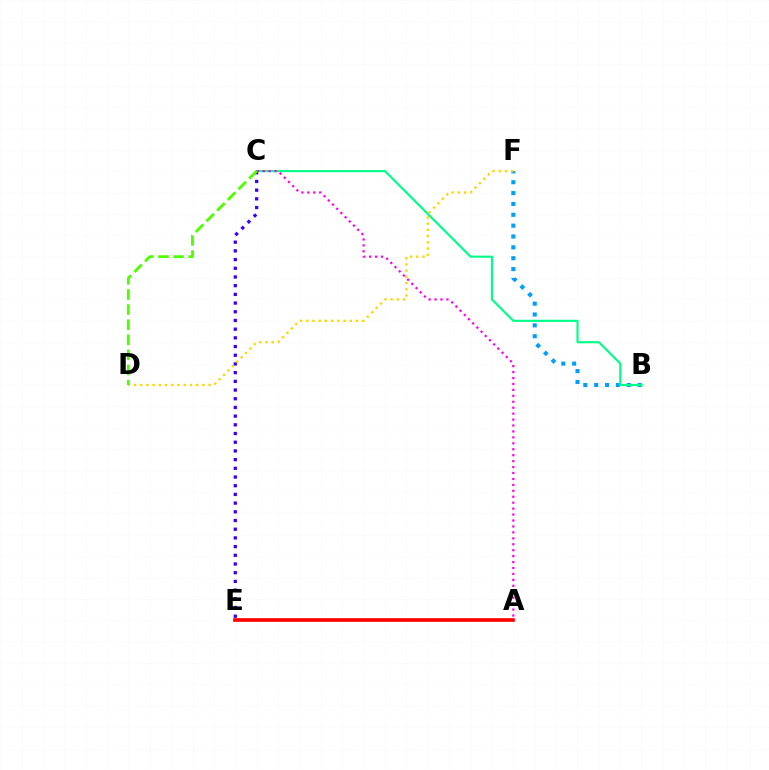{('A', 'E'): [{'color': '#ff0000', 'line_style': 'solid', 'thickness': 2.63}], ('C', 'E'): [{'color': '#3700ff', 'line_style': 'dotted', 'thickness': 2.36}], ('B', 'F'): [{'color': '#009eff', 'line_style': 'dotted', 'thickness': 2.95}], ('D', 'F'): [{'color': '#ffd500', 'line_style': 'dotted', 'thickness': 1.69}], ('B', 'C'): [{'color': '#00ff86', 'line_style': 'solid', 'thickness': 1.54}], ('A', 'C'): [{'color': '#ff00ed', 'line_style': 'dotted', 'thickness': 1.61}], ('C', 'D'): [{'color': '#4fff00', 'line_style': 'dashed', 'thickness': 2.05}]}